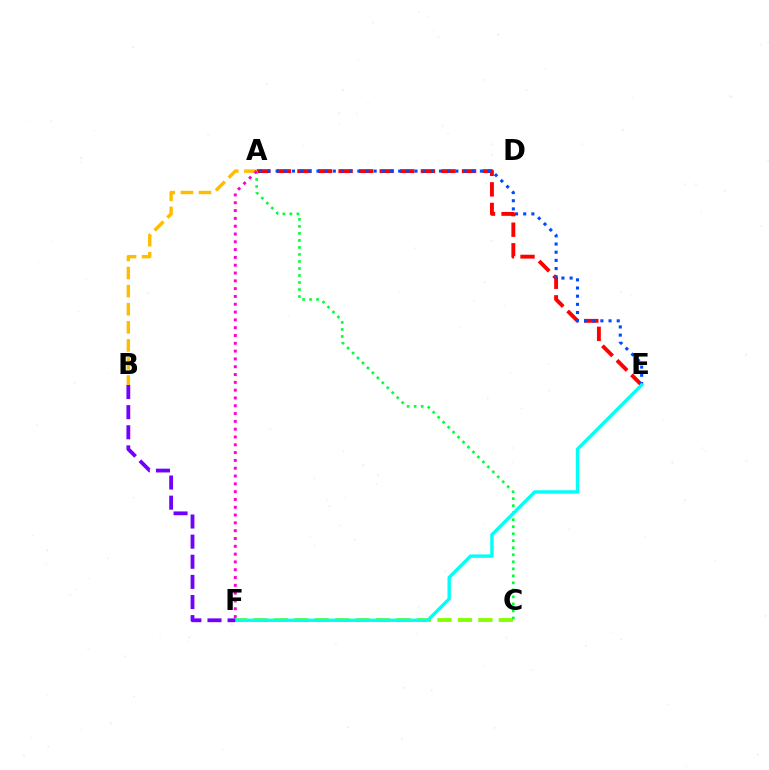{('C', 'F'): [{'color': '#84ff00', 'line_style': 'dashed', 'thickness': 2.78}], ('A', 'E'): [{'color': '#ff0000', 'line_style': 'dashed', 'thickness': 2.8}, {'color': '#004bff', 'line_style': 'dotted', 'thickness': 2.22}], ('A', 'C'): [{'color': '#00ff39', 'line_style': 'dotted', 'thickness': 1.91}], ('A', 'B'): [{'color': '#ffbd00', 'line_style': 'dashed', 'thickness': 2.46}], ('A', 'F'): [{'color': '#ff00cf', 'line_style': 'dotted', 'thickness': 2.12}], ('E', 'F'): [{'color': '#00fff6', 'line_style': 'solid', 'thickness': 2.44}], ('B', 'F'): [{'color': '#7200ff', 'line_style': 'dashed', 'thickness': 2.73}]}